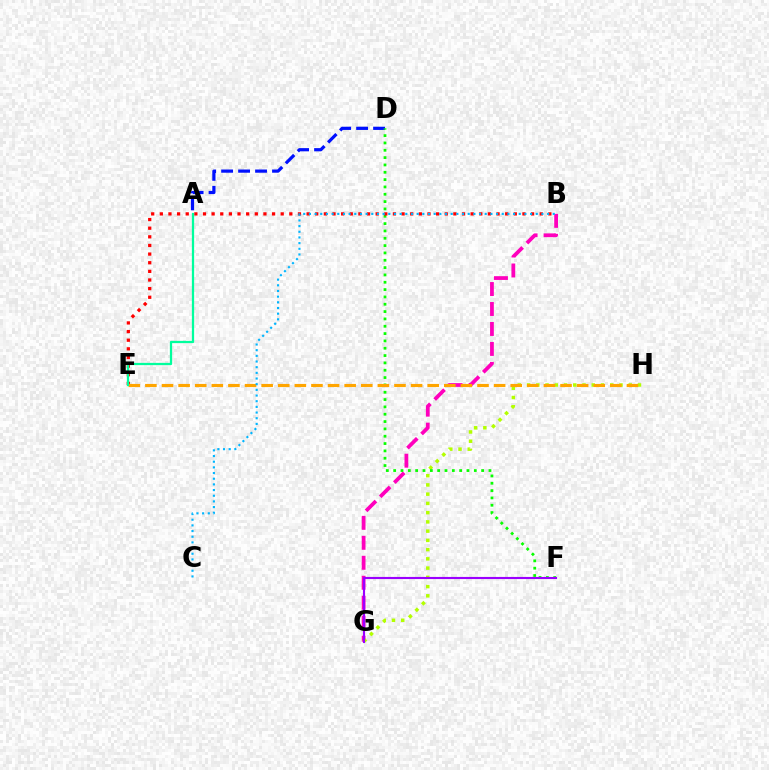{('B', 'G'): [{'color': '#ff00bd', 'line_style': 'dashed', 'thickness': 2.71}], ('G', 'H'): [{'color': '#b3ff00', 'line_style': 'dotted', 'thickness': 2.51}], ('A', 'D'): [{'color': '#0010ff', 'line_style': 'dashed', 'thickness': 2.31}], ('D', 'F'): [{'color': '#08ff00', 'line_style': 'dotted', 'thickness': 1.99}], ('B', 'E'): [{'color': '#ff0000', 'line_style': 'dotted', 'thickness': 2.35}], ('E', 'H'): [{'color': '#ffa500', 'line_style': 'dashed', 'thickness': 2.26}], ('F', 'G'): [{'color': '#9b00ff', 'line_style': 'solid', 'thickness': 1.53}], ('A', 'E'): [{'color': '#00ff9d', 'line_style': 'solid', 'thickness': 1.62}], ('B', 'C'): [{'color': '#00b5ff', 'line_style': 'dotted', 'thickness': 1.54}]}